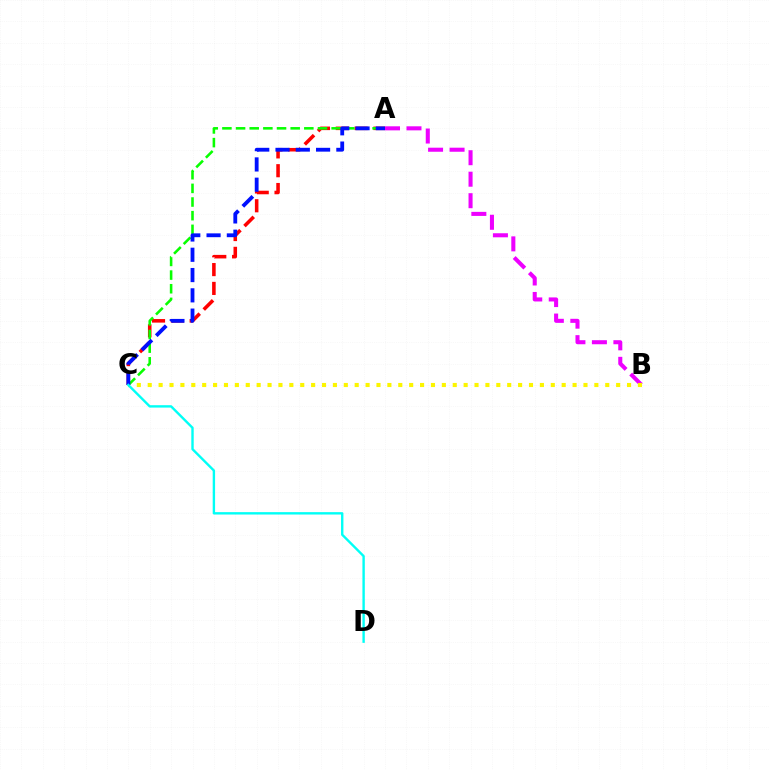{('A', 'B'): [{'color': '#ee00ff', 'line_style': 'dashed', 'thickness': 2.92}], ('A', 'C'): [{'color': '#ff0000', 'line_style': 'dashed', 'thickness': 2.56}, {'color': '#08ff00', 'line_style': 'dashed', 'thickness': 1.85}, {'color': '#0010ff', 'line_style': 'dashed', 'thickness': 2.76}], ('B', 'C'): [{'color': '#fcf500', 'line_style': 'dotted', 'thickness': 2.96}], ('C', 'D'): [{'color': '#00fff6', 'line_style': 'solid', 'thickness': 1.72}]}